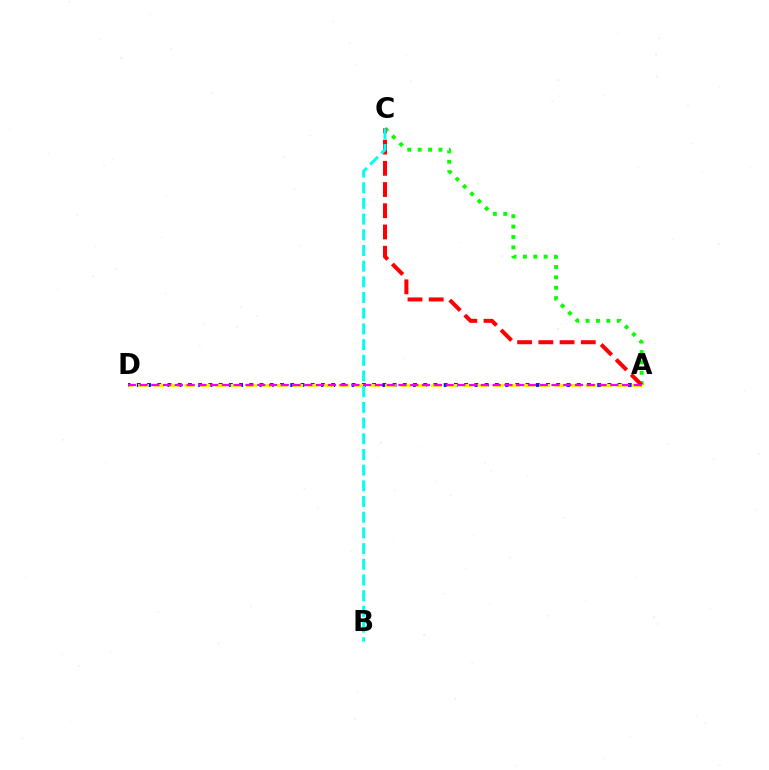{('A', 'C'): [{'color': '#08ff00', 'line_style': 'dotted', 'thickness': 2.82}, {'color': '#ff0000', 'line_style': 'dashed', 'thickness': 2.88}], ('A', 'D'): [{'color': '#0010ff', 'line_style': 'dotted', 'thickness': 2.78}, {'color': '#fcf500', 'line_style': 'dashed', 'thickness': 2.1}, {'color': '#ee00ff', 'line_style': 'dashed', 'thickness': 1.6}], ('B', 'C'): [{'color': '#00fff6', 'line_style': 'dashed', 'thickness': 2.13}]}